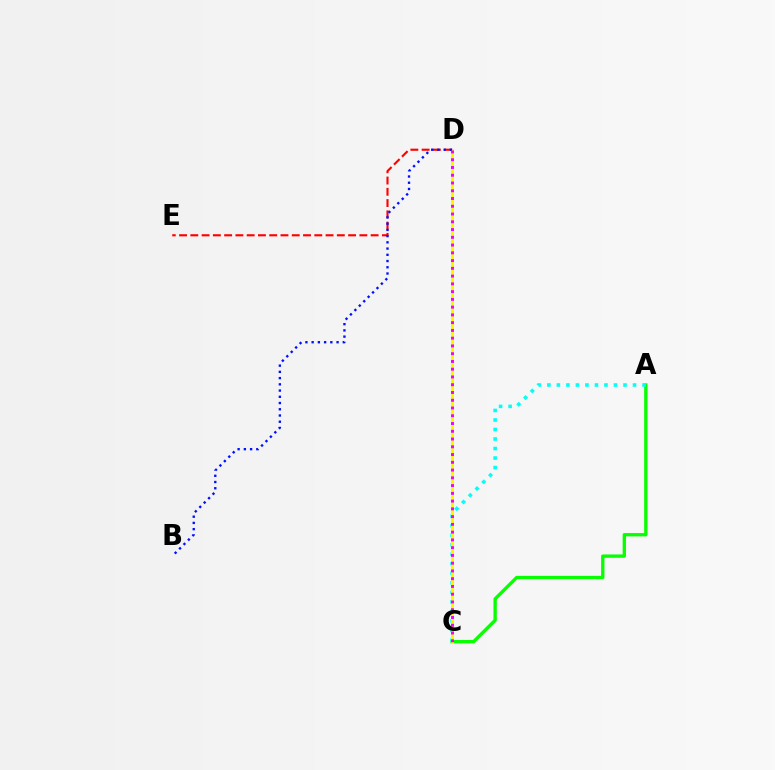{('A', 'C'): [{'color': '#08ff00', 'line_style': 'solid', 'thickness': 2.4}, {'color': '#00fff6', 'line_style': 'dotted', 'thickness': 2.59}], ('D', 'E'): [{'color': '#ff0000', 'line_style': 'dashed', 'thickness': 1.53}], ('C', 'D'): [{'color': '#fcf500', 'line_style': 'solid', 'thickness': 2.11}, {'color': '#ee00ff', 'line_style': 'dotted', 'thickness': 2.11}], ('B', 'D'): [{'color': '#0010ff', 'line_style': 'dotted', 'thickness': 1.69}]}